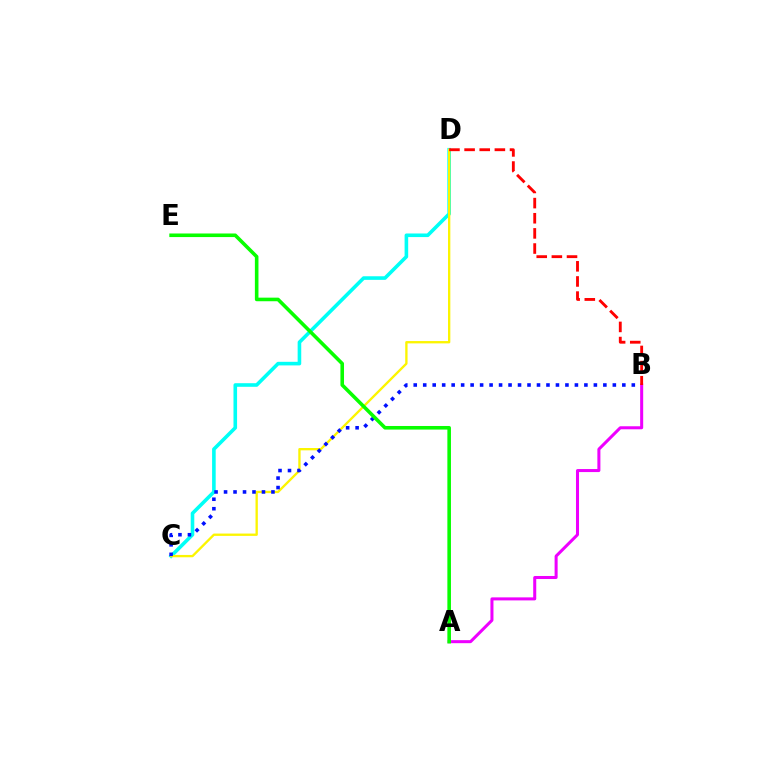{('C', 'D'): [{'color': '#00fff6', 'line_style': 'solid', 'thickness': 2.59}, {'color': '#fcf500', 'line_style': 'solid', 'thickness': 1.68}], ('B', 'C'): [{'color': '#0010ff', 'line_style': 'dotted', 'thickness': 2.58}], ('A', 'B'): [{'color': '#ee00ff', 'line_style': 'solid', 'thickness': 2.18}], ('A', 'E'): [{'color': '#08ff00', 'line_style': 'solid', 'thickness': 2.58}], ('B', 'D'): [{'color': '#ff0000', 'line_style': 'dashed', 'thickness': 2.06}]}